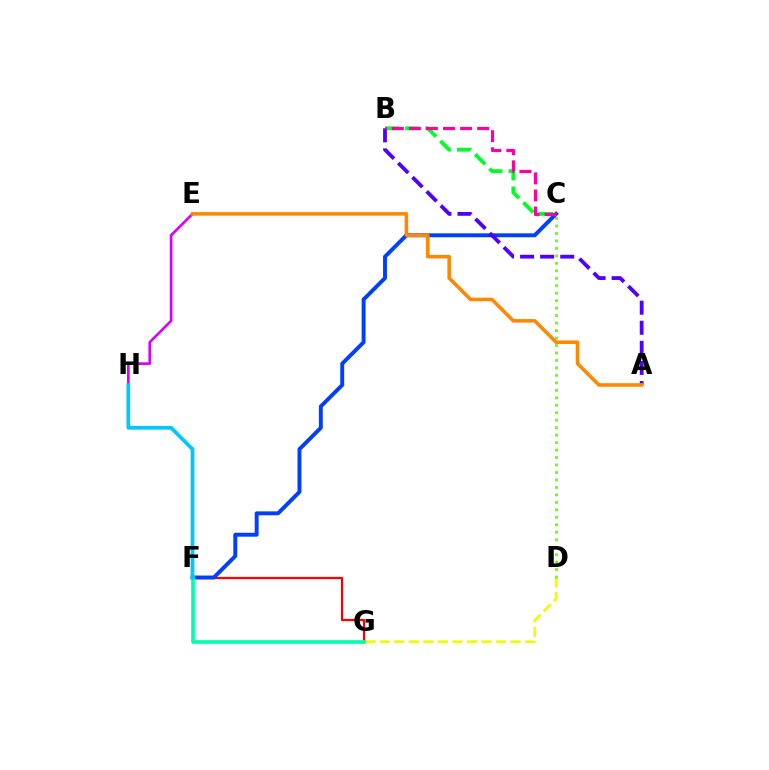{('D', 'G'): [{'color': '#eeff00', 'line_style': 'dashed', 'thickness': 1.97}], ('E', 'H'): [{'color': '#d600ff', 'line_style': 'solid', 'thickness': 1.91}], ('C', 'D'): [{'color': '#66ff00', 'line_style': 'dotted', 'thickness': 2.03}], ('F', 'G'): [{'color': '#ff0000', 'line_style': 'solid', 'thickness': 1.62}, {'color': '#00ffaf', 'line_style': 'solid', 'thickness': 2.63}], ('B', 'C'): [{'color': '#00ff27', 'line_style': 'dashed', 'thickness': 2.74}, {'color': '#ff00a0', 'line_style': 'dashed', 'thickness': 2.32}], ('C', 'F'): [{'color': '#003fff', 'line_style': 'solid', 'thickness': 2.82}], ('A', 'B'): [{'color': '#4f00ff', 'line_style': 'dashed', 'thickness': 2.73}], ('F', 'H'): [{'color': '#00c7ff', 'line_style': 'solid', 'thickness': 2.71}], ('A', 'E'): [{'color': '#ff8800', 'line_style': 'solid', 'thickness': 2.56}]}